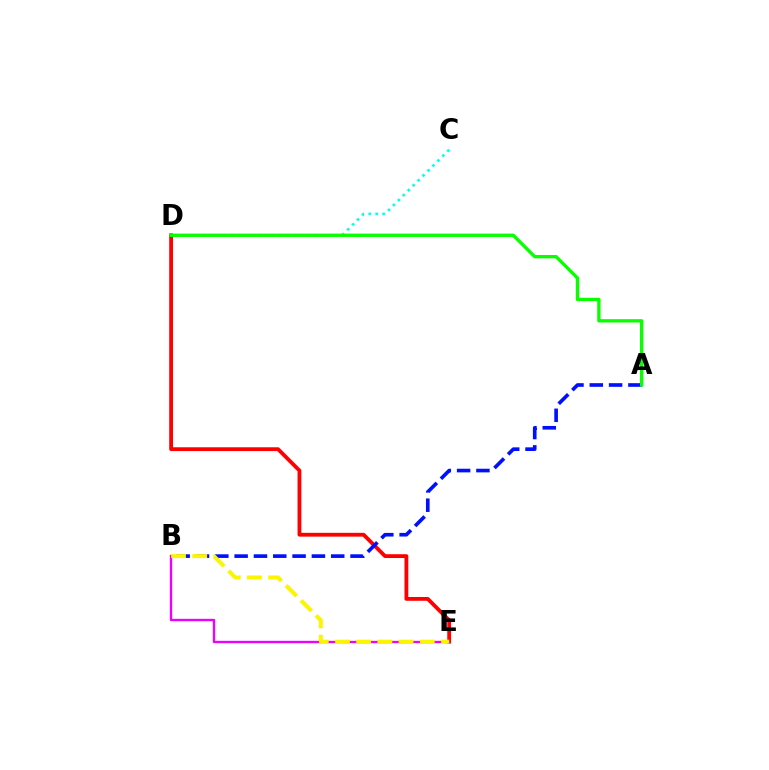{('C', 'D'): [{'color': '#00fff6', 'line_style': 'dotted', 'thickness': 1.9}], ('D', 'E'): [{'color': '#ff0000', 'line_style': 'solid', 'thickness': 2.74}], ('B', 'E'): [{'color': '#ee00ff', 'line_style': 'solid', 'thickness': 1.7}, {'color': '#fcf500', 'line_style': 'dashed', 'thickness': 2.88}], ('A', 'B'): [{'color': '#0010ff', 'line_style': 'dashed', 'thickness': 2.62}], ('A', 'D'): [{'color': '#08ff00', 'line_style': 'solid', 'thickness': 2.39}]}